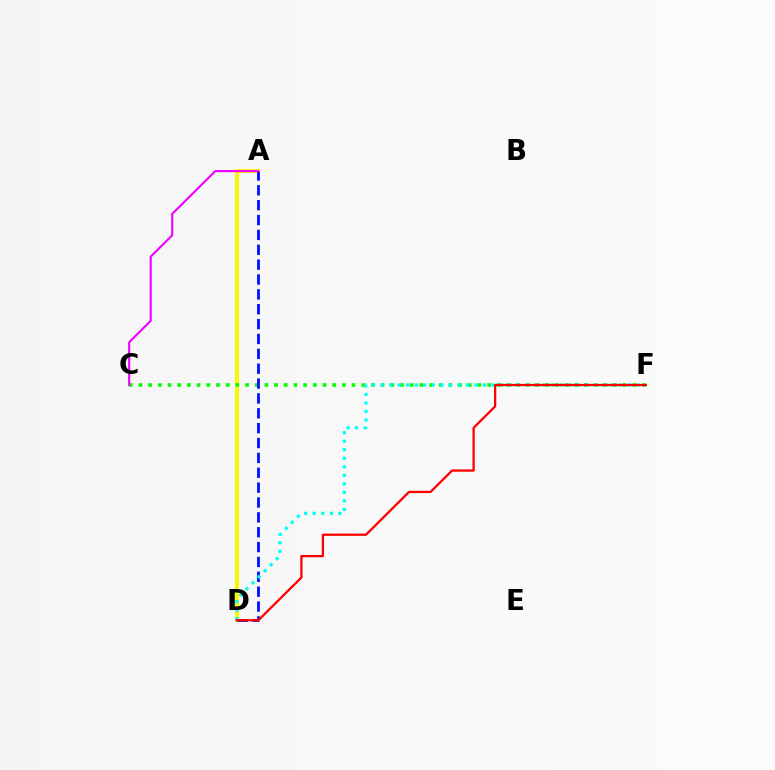{('A', 'D'): [{'color': '#fcf500', 'line_style': 'solid', 'thickness': 2.83}, {'color': '#0010ff', 'line_style': 'dashed', 'thickness': 2.02}], ('C', 'F'): [{'color': '#08ff00', 'line_style': 'dotted', 'thickness': 2.63}], ('D', 'F'): [{'color': '#00fff6', 'line_style': 'dotted', 'thickness': 2.32}, {'color': '#ff0000', 'line_style': 'solid', 'thickness': 1.64}], ('A', 'C'): [{'color': '#ee00ff', 'line_style': 'solid', 'thickness': 1.51}]}